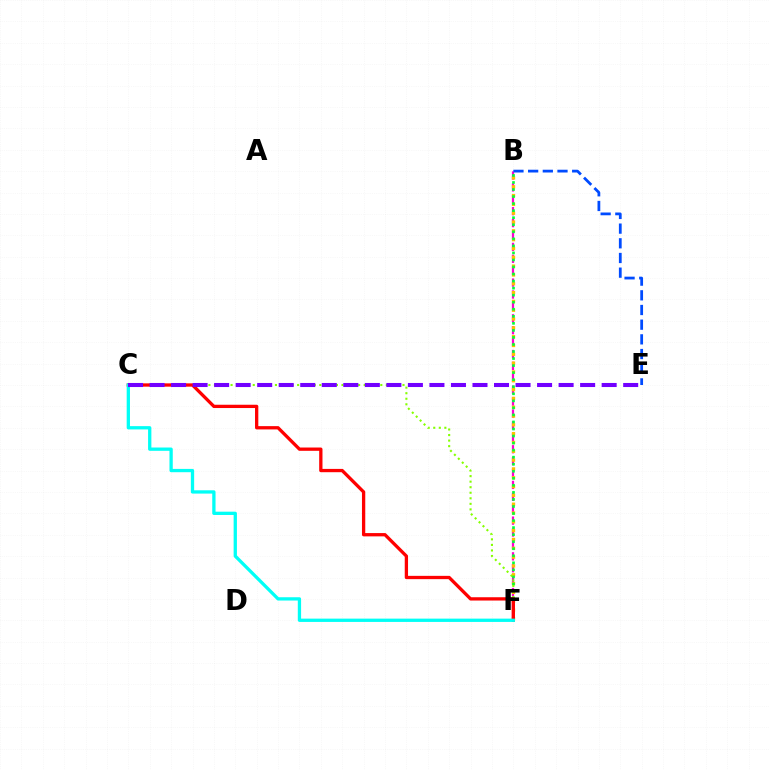{('B', 'F'): [{'color': '#ff00cf', 'line_style': 'dashed', 'thickness': 1.62}, {'color': '#ffbd00', 'line_style': 'dotted', 'thickness': 2.4}, {'color': '#00ff39', 'line_style': 'dotted', 'thickness': 1.91}], ('C', 'F'): [{'color': '#84ff00', 'line_style': 'dotted', 'thickness': 1.51}, {'color': '#ff0000', 'line_style': 'solid', 'thickness': 2.37}, {'color': '#00fff6', 'line_style': 'solid', 'thickness': 2.37}], ('B', 'E'): [{'color': '#004bff', 'line_style': 'dashed', 'thickness': 1.99}], ('C', 'E'): [{'color': '#7200ff', 'line_style': 'dashed', 'thickness': 2.92}]}